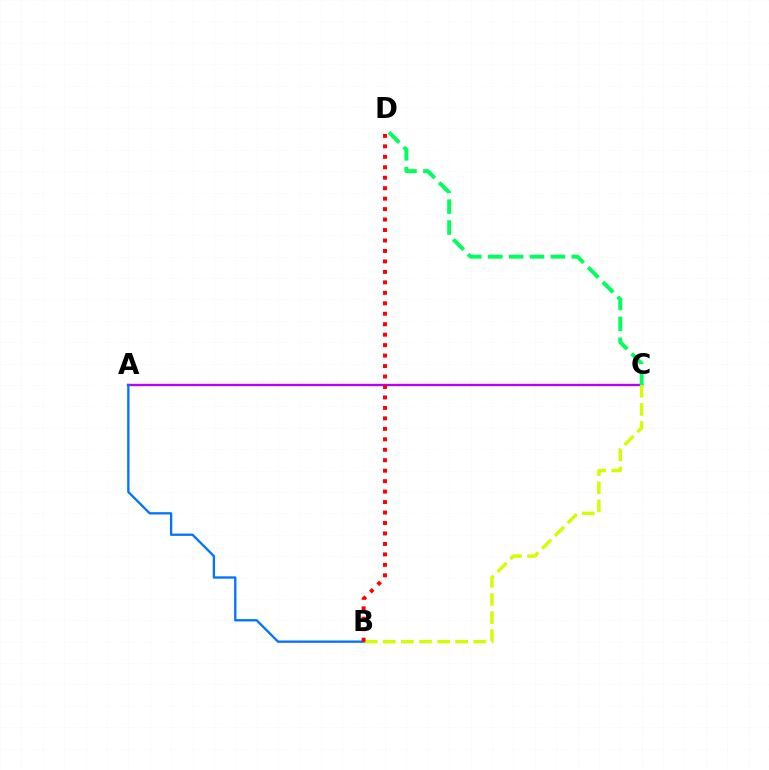{('A', 'C'): [{'color': '#b900ff', 'line_style': 'solid', 'thickness': 1.7}], ('C', 'D'): [{'color': '#00ff5c', 'line_style': 'dashed', 'thickness': 2.84}], ('B', 'C'): [{'color': '#d1ff00', 'line_style': 'dashed', 'thickness': 2.46}], ('A', 'B'): [{'color': '#0074ff', 'line_style': 'solid', 'thickness': 1.67}], ('B', 'D'): [{'color': '#ff0000', 'line_style': 'dotted', 'thickness': 2.84}]}